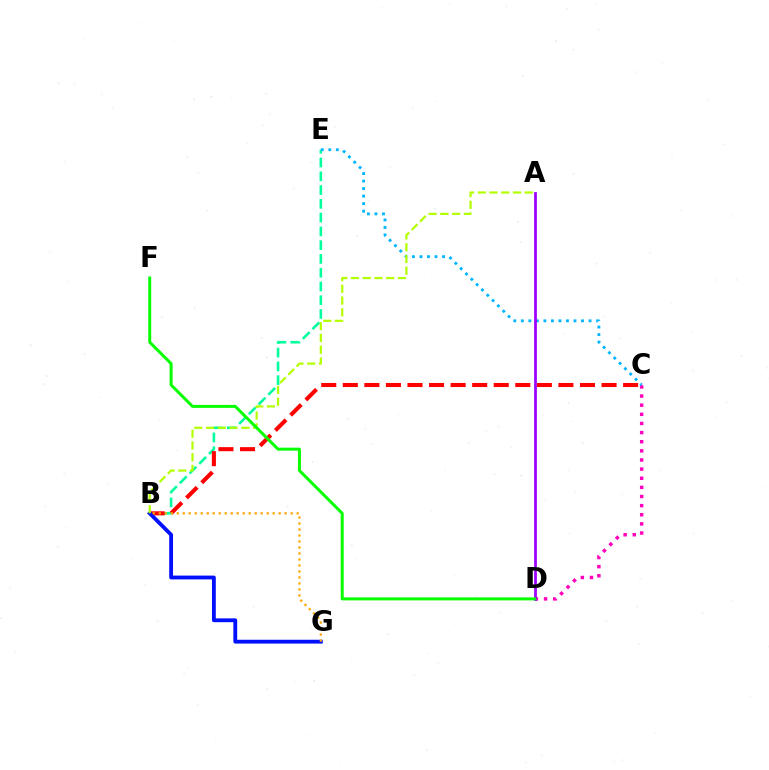{('B', 'E'): [{'color': '#00ff9d', 'line_style': 'dashed', 'thickness': 1.87}], ('C', 'D'): [{'color': '#ff00bd', 'line_style': 'dotted', 'thickness': 2.48}], ('B', 'C'): [{'color': '#ff0000', 'line_style': 'dashed', 'thickness': 2.93}], ('B', 'G'): [{'color': '#0010ff', 'line_style': 'solid', 'thickness': 2.75}, {'color': '#ffa500', 'line_style': 'dotted', 'thickness': 1.63}], ('C', 'E'): [{'color': '#00b5ff', 'line_style': 'dotted', 'thickness': 2.04}], ('A', 'B'): [{'color': '#b3ff00', 'line_style': 'dashed', 'thickness': 1.6}], ('A', 'D'): [{'color': '#9b00ff', 'line_style': 'solid', 'thickness': 1.98}], ('D', 'F'): [{'color': '#08ff00', 'line_style': 'solid', 'thickness': 2.15}]}